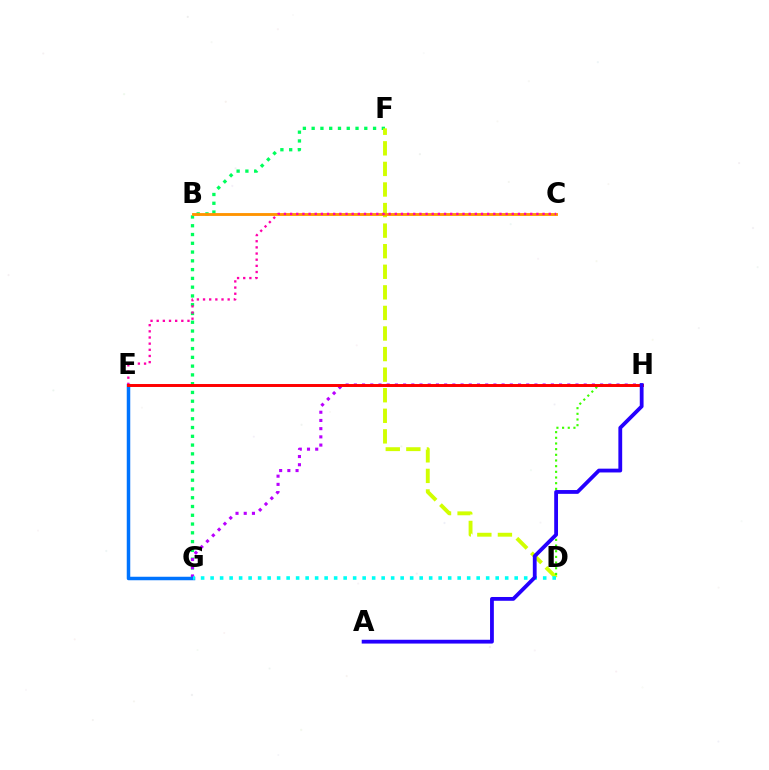{('F', 'G'): [{'color': '#00ff5c', 'line_style': 'dotted', 'thickness': 2.38}], ('D', 'F'): [{'color': '#d1ff00', 'line_style': 'dashed', 'thickness': 2.8}], ('G', 'H'): [{'color': '#b900ff', 'line_style': 'dotted', 'thickness': 2.23}], ('D', 'H'): [{'color': '#3dff00', 'line_style': 'dotted', 'thickness': 1.54}], ('E', 'G'): [{'color': '#0074ff', 'line_style': 'solid', 'thickness': 2.51}], ('B', 'C'): [{'color': '#ff9400', 'line_style': 'solid', 'thickness': 2.05}], ('C', 'E'): [{'color': '#ff00ac', 'line_style': 'dotted', 'thickness': 1.67}], ('E', 'H'): [{'color': '#ff0000', 'line_style': 'solid', 'thickness': 2.13}], ('D', 'G'): [{'color': '#00fff6', 'line_style': 'dotted', 'thickness': 2.58}], ('A', 'H'): [{'color': '#2500ff', 'line_style': 'solid', 'thickness': 2.74}]}